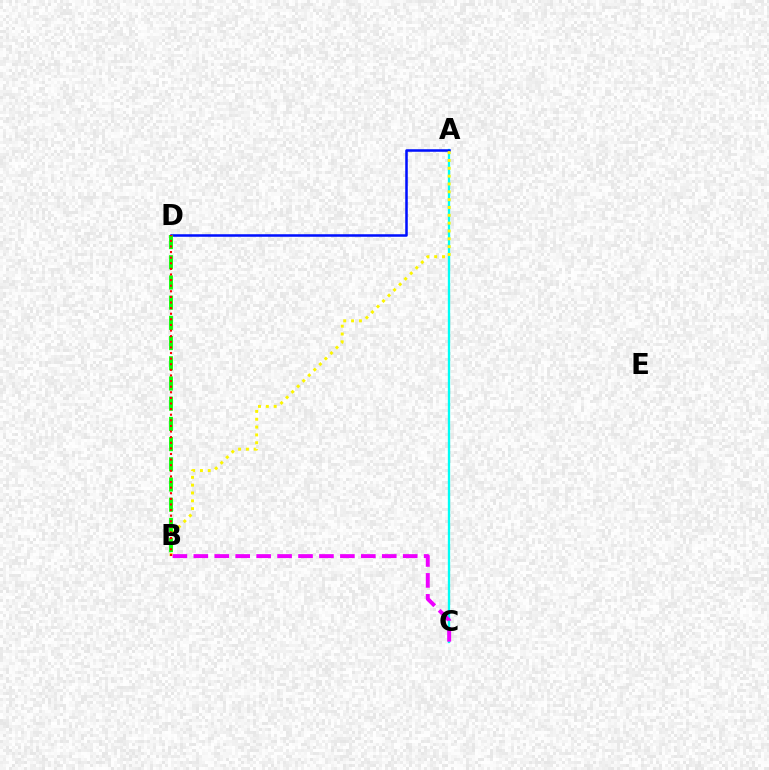{('A', 'C'): [{'color': '#00fff6', 'line_style': 'solid', 'thickness': 1.68}], ('A', 'D'): [{'color': '#0010ff', 'line_style': 'solid', 'thickness': 1.82}], ('A', 'B'): [{'color': '#fcf500', 'line_style': 'dotted', 'thickness': 2.13}], ('B', 'D'): [{'color': '#08ff00', 'line_style': 'dashed', 'thickness': 2.74}, {'color': '#ff0000', 'line_style': 'dotted', 'thickness': 1.52}], ('B', 'C'): [{'color': '#ee00ff', 'line_style': 'dashed', 'thickness': 2.84}]}